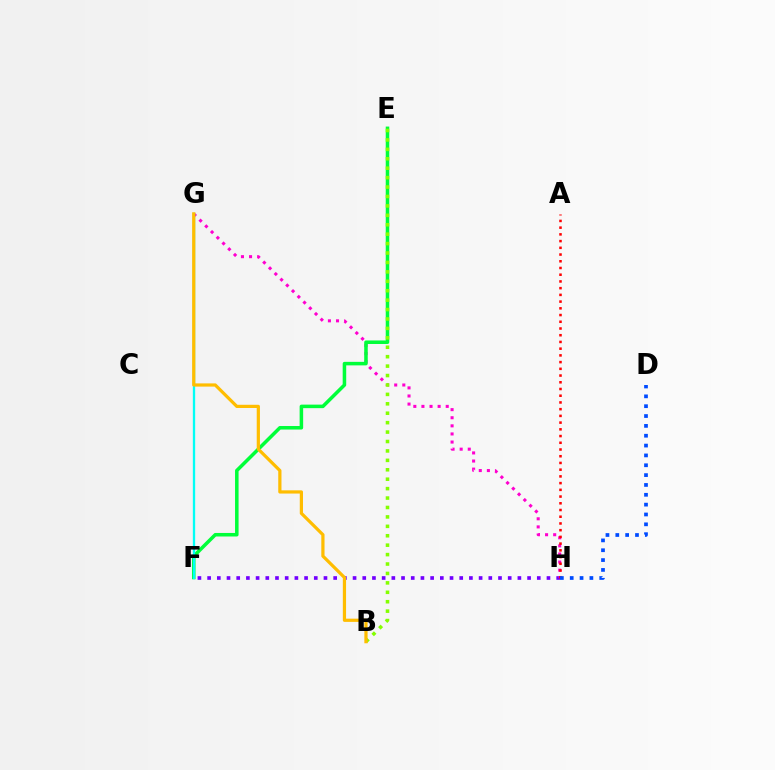{('F', 'H'): [{'color': '#7200ff', 'line_style': 'dotted', 'thickness': 2.63}], ('G', 'H'): [{'color': '#ff00cf', 'line_style': 'dotted', 'thickness': 2.2}], ('E', 'F'): [{'color': '#00ff39', 'line_style': 'solid', 'thickness': 2.54}], ('B', 'E'): [{'color': '#84ff00', 'line_style': 'dotted', 'thickness': 2.56}], ('F', 'G'): [{'color': '#00fff6', 'line_style': 'solid', 'thickness': 1.67}], ('A', 'H'): [{'color': '#ff0000', 'line_style': 'dotted', 'thickness': 1.83}], ('D', 'H'): [{'color': '#004bff', 'line_style': 'dotted', 'thickness': 2.67}], ('B', 'G'): [{'color': '#ffbd00', 'line_style': 'solid', 'thickness': 2.32}]}